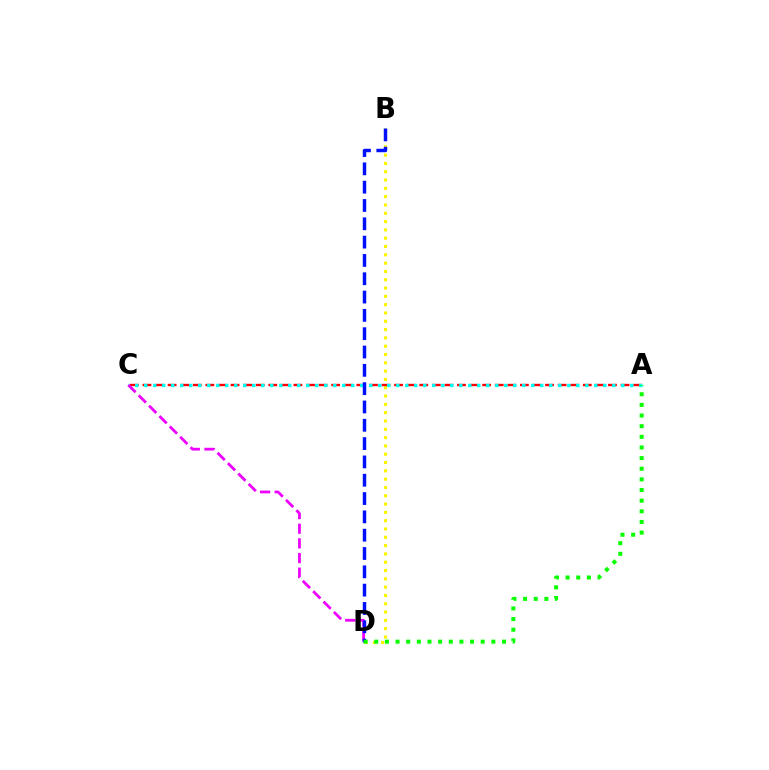{('B', 'D'): [{'color': '#fcf500', 'line_style': 'dotted', 'thickness': 2.26}, {'color': '#0010ff', 'line_style': 'dashed', 'thickness': 2.49}], ('A', 'C'): [{'color': '#ff0000', 'line_style': 'dashed', 'thickness': 1.71}, {'color': '#00fff6', 'line_style': 'dotted', 'thickness': 2.45}], ('C', 'D'): [{'color': '#ee00ff', 'line_style': 'dashed', 'thickness': 1.99}], ('A', 'D'): [{'color': '#08ff00', 'line_style': 'dotted', 'thickness': 2.89}]}